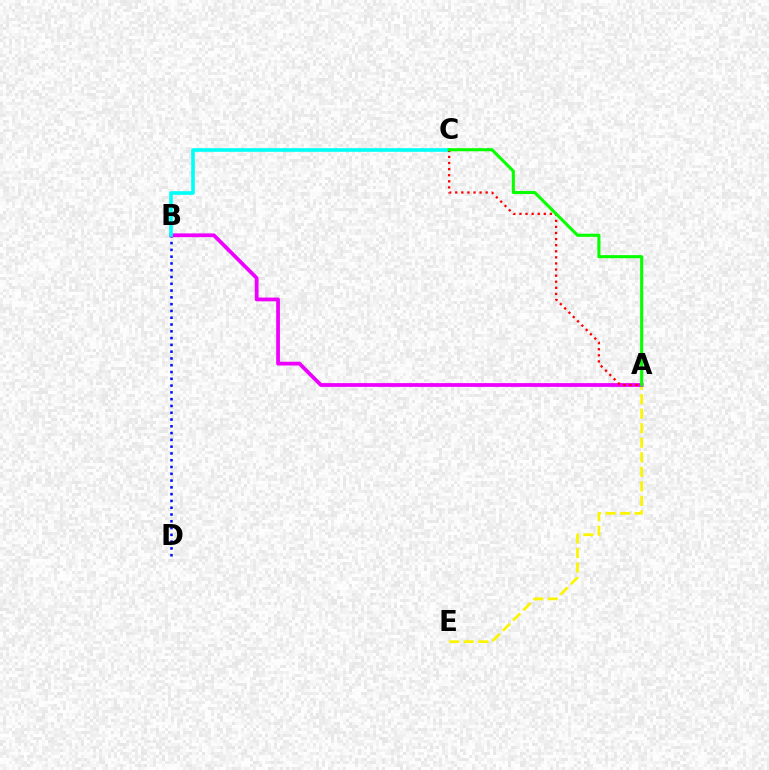{('A', 'E'): [{'color': '#fcf500', 'line_style': 'dashed', 'thickness': 1.97}], ('B', 'D'): [{'color': '#0010ff', 'line_style': 'dotted', 'thickness': 1.84}], ('A', 'B'): [{'color': '#ee00ff', 'line_style': 'solid', 'thickness': 2.71}], ('B', 'C'): [{'color': '#00fff6', 'line_style': 'solid', 'thickness': 2.61}], ('A', 'C'): [{'color': '#ff0000', 'line_style': 'dotted', 'thickness': 1.65}, {'color': '#08ff00', 'line_style': 'solid', 'thickness': 2.23}]}